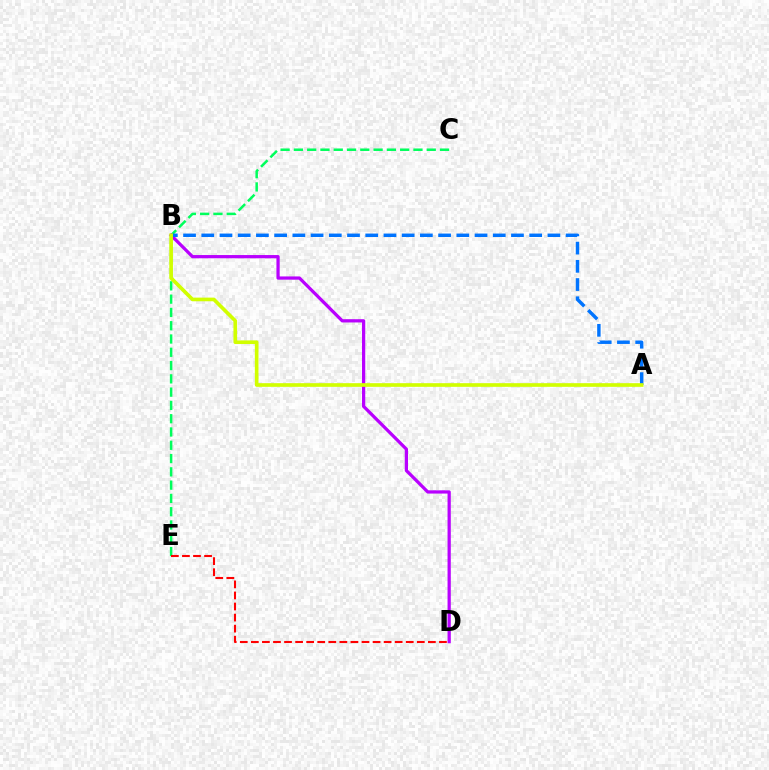{('C', 'E'): [{'color': '#00ff5c', 'line_style': 'dashed', 'thickness': 1.8}], ('B', 'D'): [{'color': '#b900ff', 'line_style': 'solid', 'thickness': 2.33}], ('A', 'B'): [{'color': '#0074ff', 'line_style': 'dashed', 'thickness': 2.47}, {'color': '#d1ff00', 'line_style': 'solid', 'thickness': 2.63}], ('D', 'E'): [{'color': '#ff0000', 'line_style': 'dashed', 'thickness': 1.5}]}